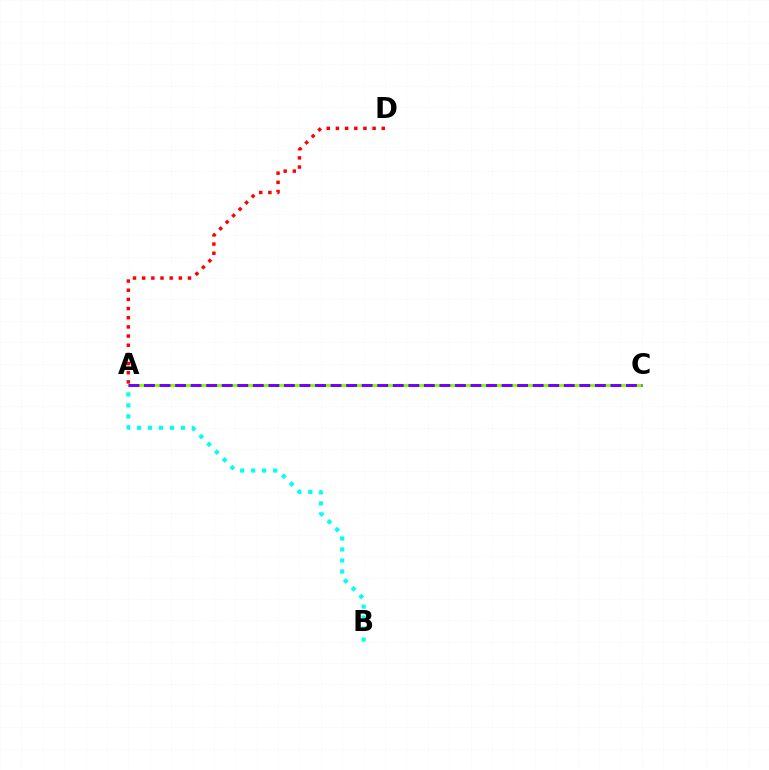{('A', 'C'): [{'color': '#84ff00', 'line_style': 'dashed', 'thickness': 2.11}, {'color': '#7200ff', 'line_style': 'dashed', 'thickness': 2.11}], ('A', 'B'): [{'color': '#00fff6', 'line_style': 'dotted', 'thickness': 2.99}], ('A', 'D'): [{'color': '#ff0000', 'line_style': 'dotted', 'thickness': 2.49}]}